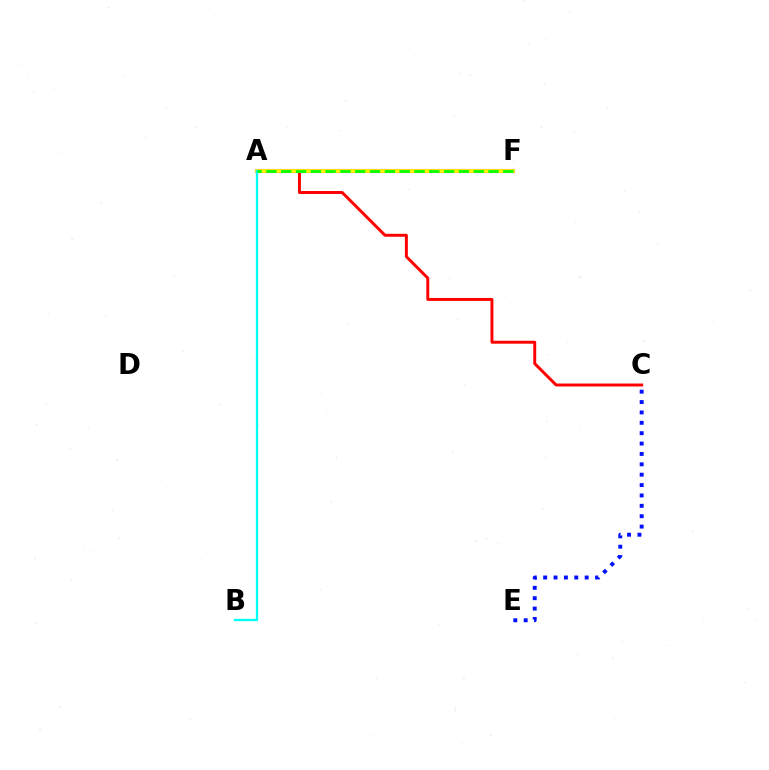{('C', 'E'): [{'color': '#0010ff', 'line_style': 'dotted', 'thickness': 2.82}], ('A', 'C'): [{'color': '#ff0000', 'line_style': 'solid', 'thickness': 2.12}], ('A', 'F'): [{'color': '#ee00ff', 'line_style': 'solid', 'thickness': 2.95}, {'color': '#fcf500', 'line_style': 'solid', 'thickness': 2.77}, {'color': '#08ff00', 'line_style': 'dashed', 'thickness': 2.01}], ('A', 'B'): [{'color': '#00fff6', 'line_style': 'solid', 'thickness': 1.67}]}